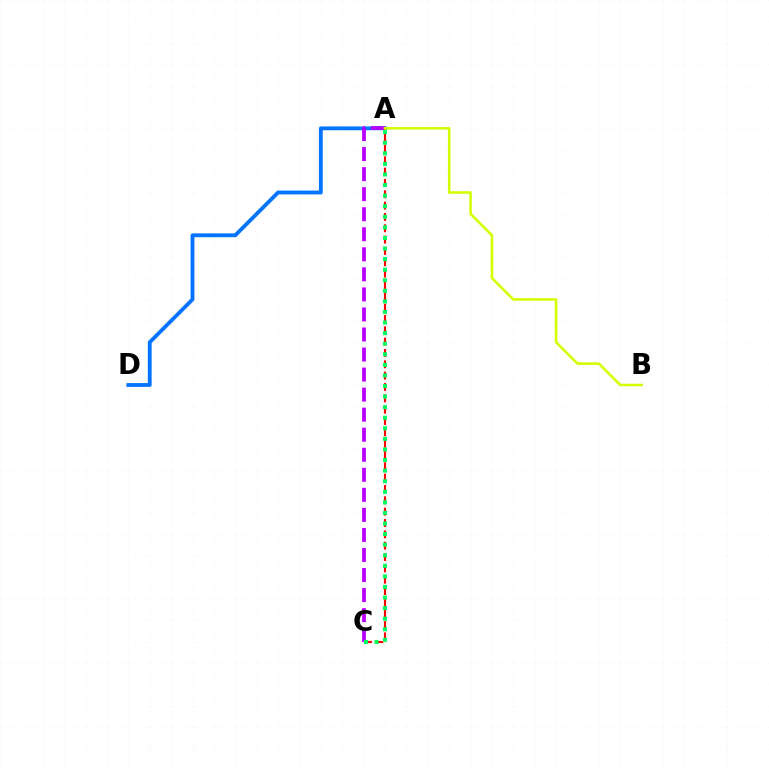{('A', 'D'): [{'color': '#0074ff', 'line_style': 'solid', 'thickness': 2.75}], ('A', 'C'): [{'color': '#b900ff', 'line_style': 'dashed', 'thickness': 2.72}, {'color': '#ff0000', 'line_style': 'dashed', 'thickness': 1.54}, {'color': '#00ff5c', 'line_style': 'dotted', 'thickness': 2.87}], ('A', 'B'): [{'color': '#d1ff00', 'line_style': 'solid', 'thickness': 1.85}]}